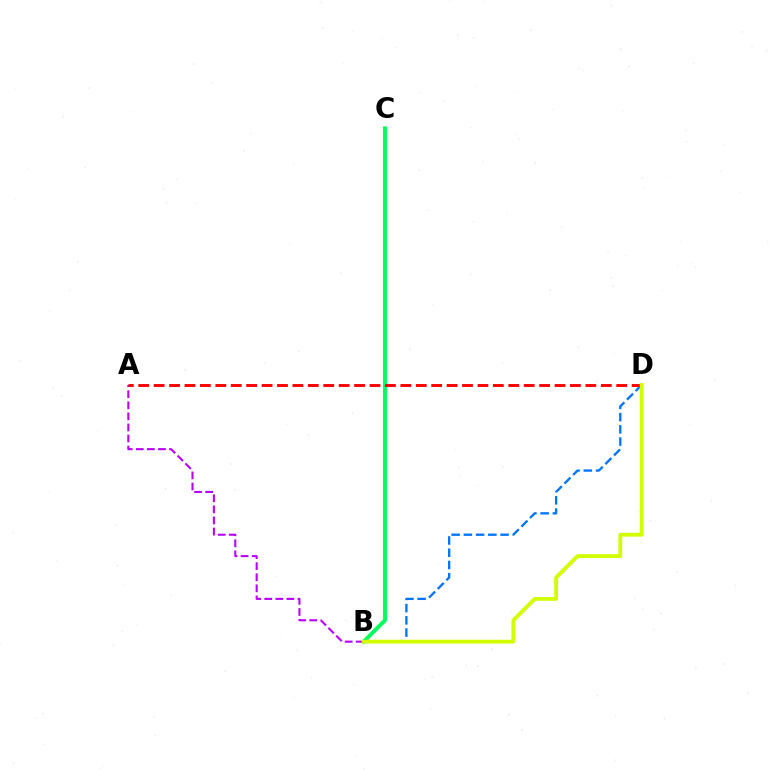{('B', 'D'): [{'color': '#0074ff', 'line_style': 'dashed', 'thickness': 1.66}, {'color': '#d1ff00', 'line_style': 'solid', 'thickness': 2.76}], ('B', 'C'): [{'color': '#00ff5c', 'line_style': 'solid', 'thickness': 2.84}], ('A', 'B'): [{'color': '#b900ff', 'line_style': 'dashed', 'thickness': 1.5}], ('A', 'D'): [{'color': '#ff0000', 'line_style': 'dashed', 'thickness': 2.09}]}